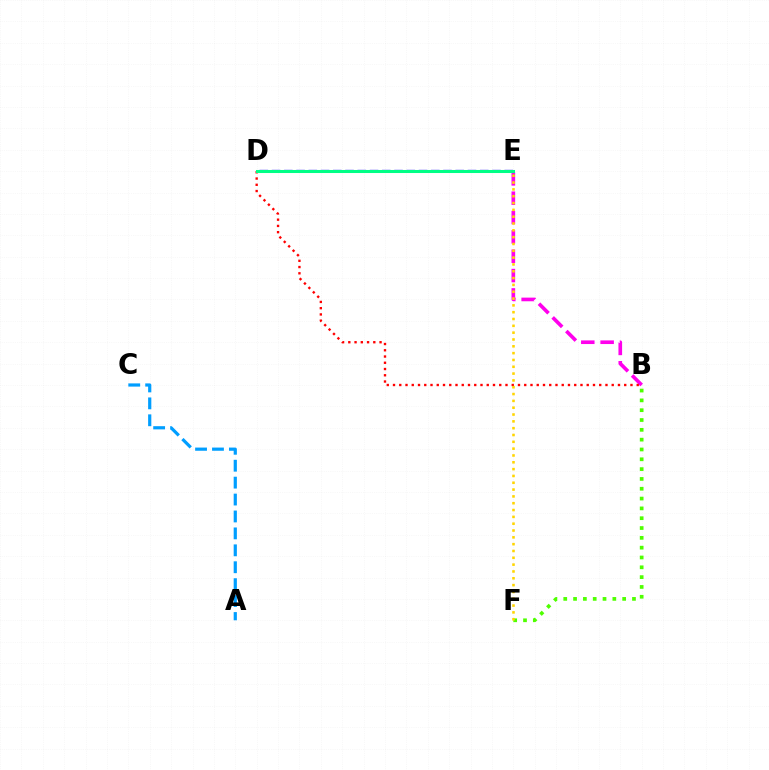{('B', 'E'): [{'color': '#ff00ed', 'line_style': 'dashed', 'thickness': 2.63}], ('A', 'C'): [{'color': '#009eff', 'line_style': 'dashed', 'thickness': 2.3}], ('B', 'D'): [{'color': '#ff0000', 'line_style': 'dotted', 'thickness': 1.7}], ('B', 'F'): [{'color': '#4fff00', 'line_style': 'dotted', 'thickness': 2.67}], ('D', 'E'): [{'color': '#3700ff', 'line_style': 'dashed', 'thickness': 1.66}, {'color': '#00ff86', 'line_style': 'solid', 'thickness': 2.19}], ('E', 'F'): [{'color': '#ffd500', 'line_style': 'dotted', 'thickness': 1.85}]}